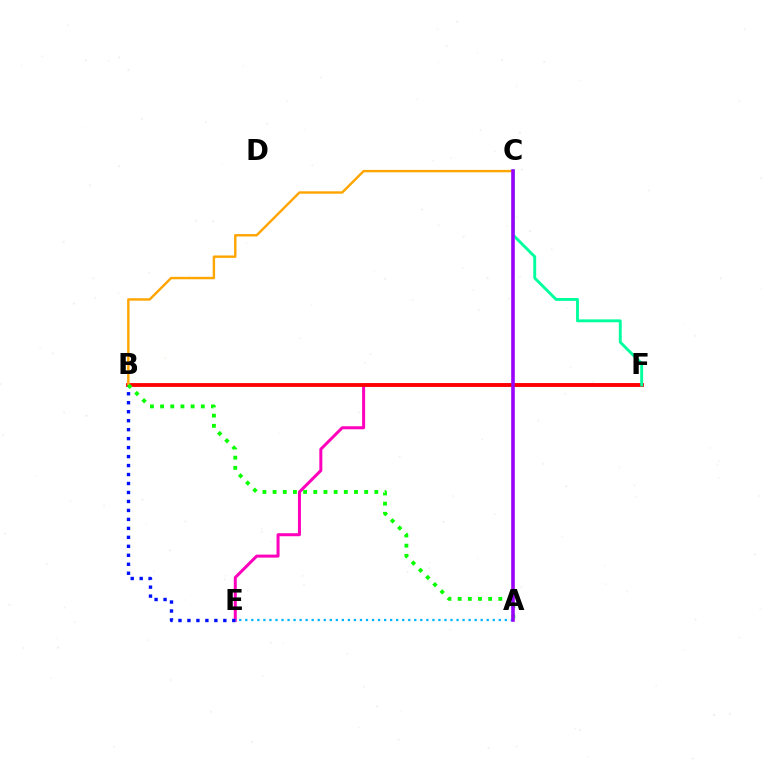{('E', 'F'): [{'color': '#ff00bd', 'line_style': 'solid', 'thickness': 2.17}], ('A', 'C'): [{'color': '#b3ff00', 'line_style': 'solid', 'thickness': 1.65}, {'color': '#9b00ff', 'line_style': 'solid', 'thickness': 2.57}], ('B', 'F'): [{'color': '#ff0000', 'line_style': 'solid', 'thickness': 2.75}], ('B', 'C'): [{'color': '#ffa500', 'line_style': 'solid', 'thickness': 1.74}], ('B', 'E'): [{'color': '#0010ff', 'line_style': 'dotted', 'thickness': 2.44}], ('C', 'F'): [{'color': '#00ff9d', 'line_style': 'solid', 'thickness': 2.08}], ('A', 'B'): [{'color': '#08ff00', 'line_style': 'dotted', 'thickness': 2.76}], ('A', 'E'): [{'color': '#00b5ff', 'line_style': 'dotted', 'thickness': 1.64}]}